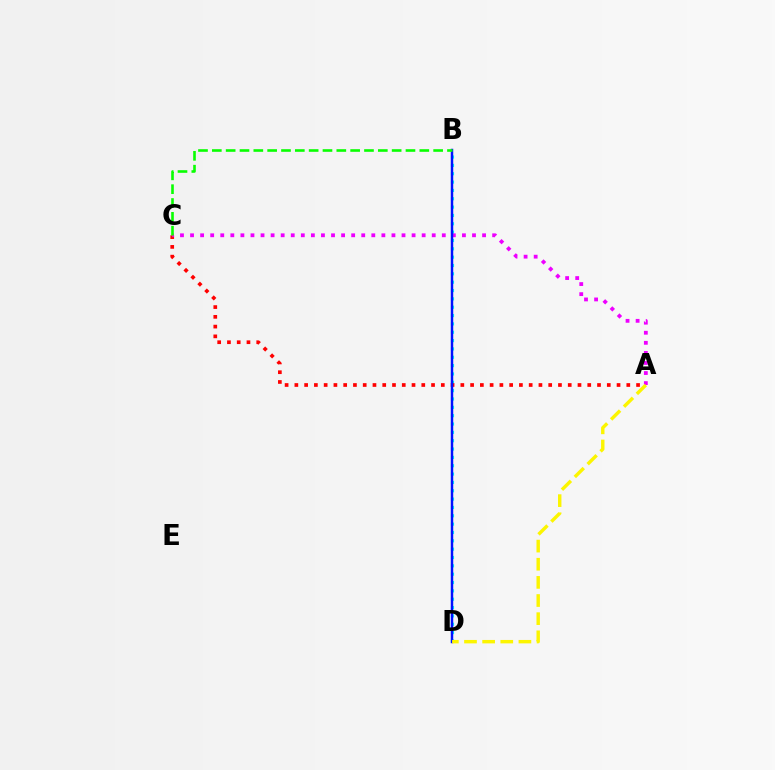{('B', 'D'): [{'color': '#00fff6', 'line_style': 'dotted', 'thickness': 2.27}, {'color': '#0010ff', 'line_style': 'solid', 'thickness': 1.77}], ('A', 'C'): [{'color': '#ff0000', 'line_style': 'dotted', 'thickness': 2.65}, {'color': '#ee00ff', 'line_style': 'dotted', 'thickness': 2.74}], ('A', 'D'): [{'color': '#fcf500', 'line_style': 'dashed', 'thickness': 2.46}], ('B', 'C'): [{'color': '#08ff00', 'line_style': 'dashed', 'thickness': 1.88}]}